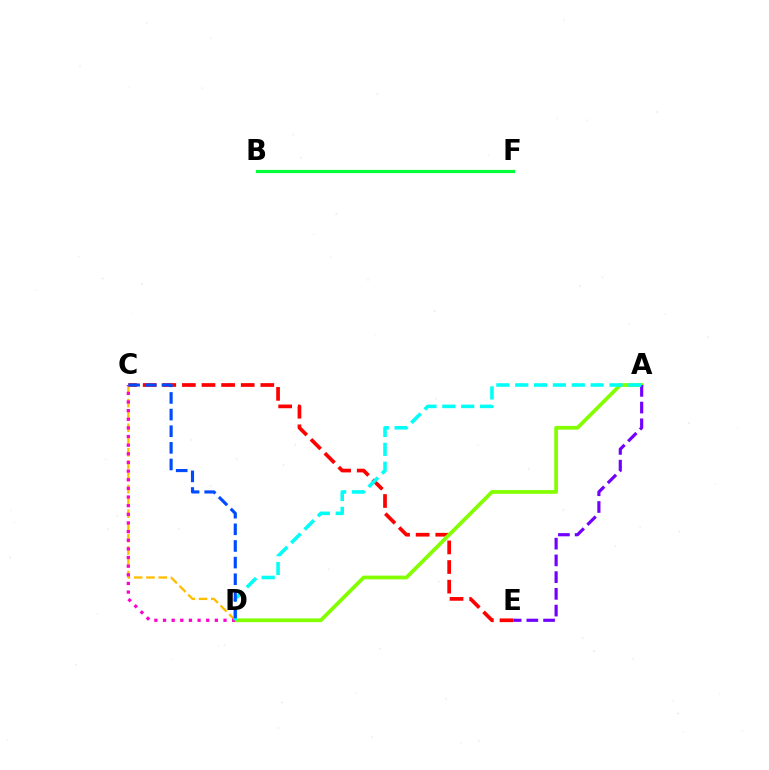{('B', 'F'): [{'color': '#00ff39', 'line_style': 'solid', 'thickness': 2.3}], ('C', 'E'): [{'color': '#ff0000', 'line_style': 'dashed', 'thickness': 2.66}], ('C', 'D'): [{'color': '#ffbd00', 'line_style': 'dashed', 'thickness': 1.67}, {'color': '#ff00cf', 'line_style': 'dotted', 'thickness': 2.35}, {'color': '#004bff', 'line_style': 'dashed', 'thickness': 2.26}], ('A', 'D'): [{'color': '#84ff00', 'line_style': 'solid', 'thickness': 2.7}, {'color': '#00fff6', 'line_style': 'dashed', 'thickness': 2.56}], ('A', 'E'): [{'color': '#7200ff', 'line_style': 'dashed', 'thickness': 2.27}]}